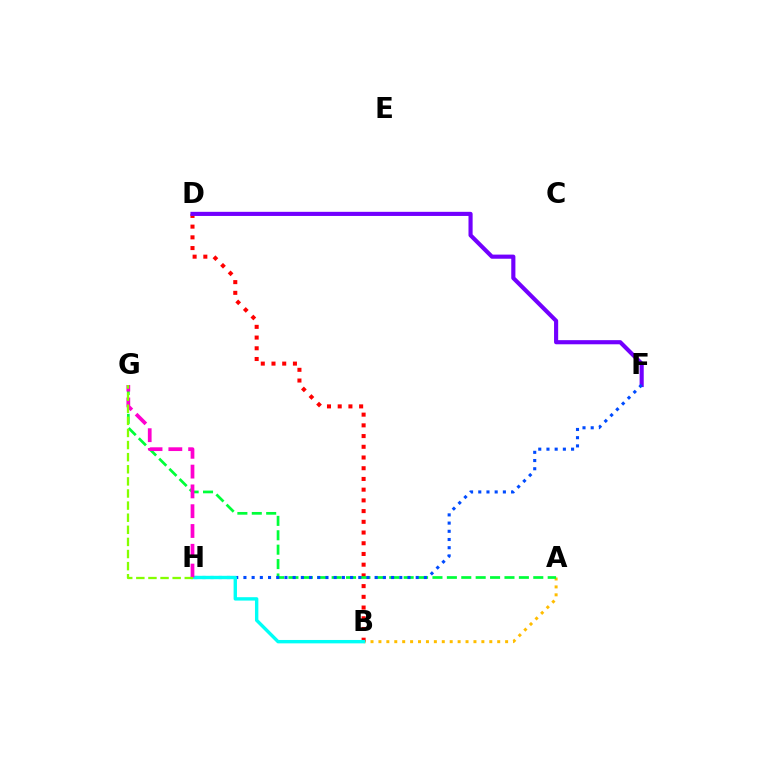{('A', 'B'): [{'color': '#ffbd00', 'line_style': 'dotted', 'thickness': 2.15}], ('B', 'D'): [{'color': '#ff0000', 'line_style': 'dotted', 'thickness': 2.91}], ('D', 'F'): [{'color': '#7200ff', 'line_style': 'solid', 'thickness': 2.97}], ('A', 'G'): [{'color': '#00ff39', 'line_style': 'dashed', 'thickness': 1.96}], ('F', 'H'): [{'color': '#004bff', 'line_style': 'dotted', 'thickness': 2.23}], ('B', 'H'): [{'color': '#00fff6', 'line_style': 'solid', 'thickness': 2.44}], ('G', 'H'): [{'color': '#ff00cf', 'line_style': 'dashed', 'thickness': 2.69}, {'color': '#84ff00', 'line_style': 'dashed', 'thickness': 1.64}]}